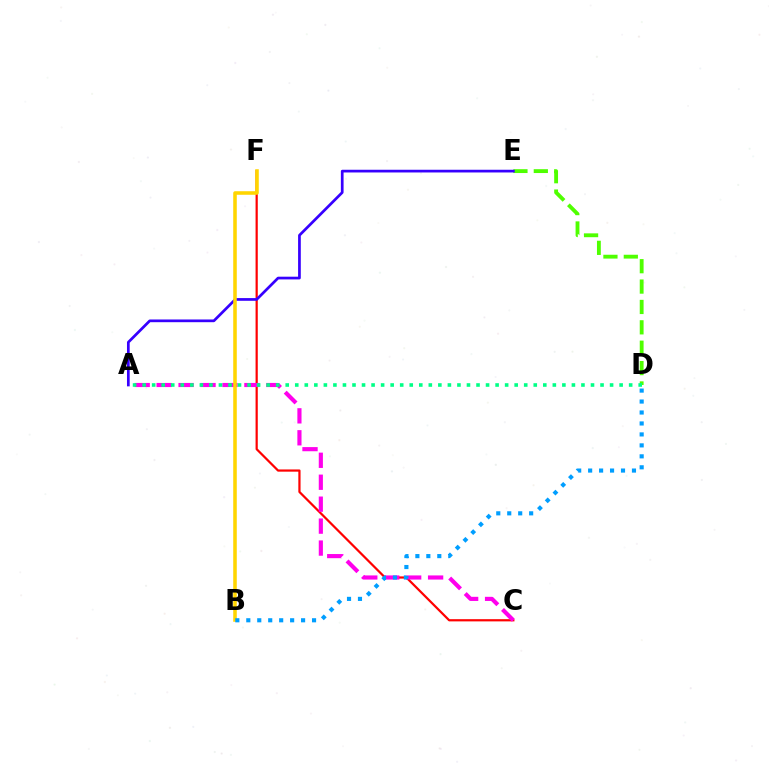{('C', 'F'): [{'color': '#ff0000', 'line_style': 'solid', 'thickness': 1.59}], ('A', 'C'): [{'color': '#ff00ed', 'line_style': 'dashed', 'thickness': 2.98}], ('D', 'E'): [{'color': '#4fff00', 'line_style': 'dashed', 'thickness': 2.77}], ('A', 'E'): [{'color': '#3700ff', 'line_style': 'solid', 'thickness': 1.95}], ('B', 'F'): [{'color': '#ffd500', 'line_style': 'solid', 'thickness': 2.56}], ('B', 'D'): [{'color': '#009eff', 'line_style': 'dotted', 'thickness': 2.98}], ('A', 'D'): [{'color': '#00ff86', 'line_style': 'dotted', 'thickness': 2.59}]}